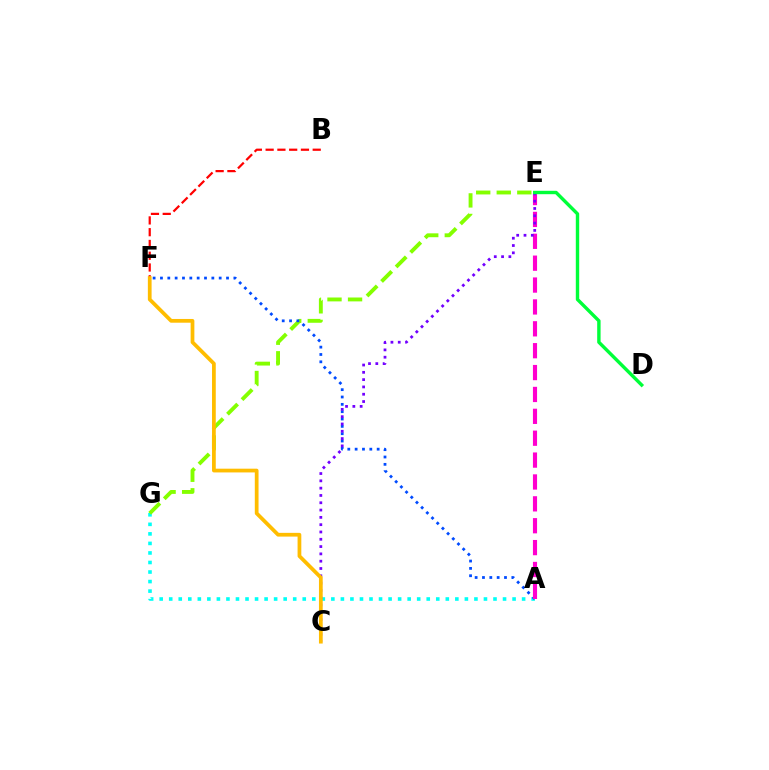{('A', 'G'): [{'color': '#00fff6', 'line_style': 'dotted', 'thickness': 2.59}], ('E', 'G'): [{'color': '#84ff00', 'line_style': 'dashed', 'thickness': 2.79}], ('A', 'F'): [{'color': '#004bff', 'line_style': 'dotted', 'thickness': 1.99}], ('A', 'E'): [{'color': '#ff00cf', 'line_style': 'dashed', 'thickness': 2.97}], ('B', 'F'): [{'color': '#ff0000', 'line_style': 'dashed', 'thickness': 1.6}], ('C', 'E'): [{'color': '#7200ff', 'line_style': 'dotted', 'thickness': 1.98}], ('C', 'F'): [{'color': '#ffbd00', 'line_style': 'solid', 'thickness': 2.69}], ('D', 'E'): [{'color': '#00ff39', 'line_style': 'solid', 'thickness': 2.45}]}